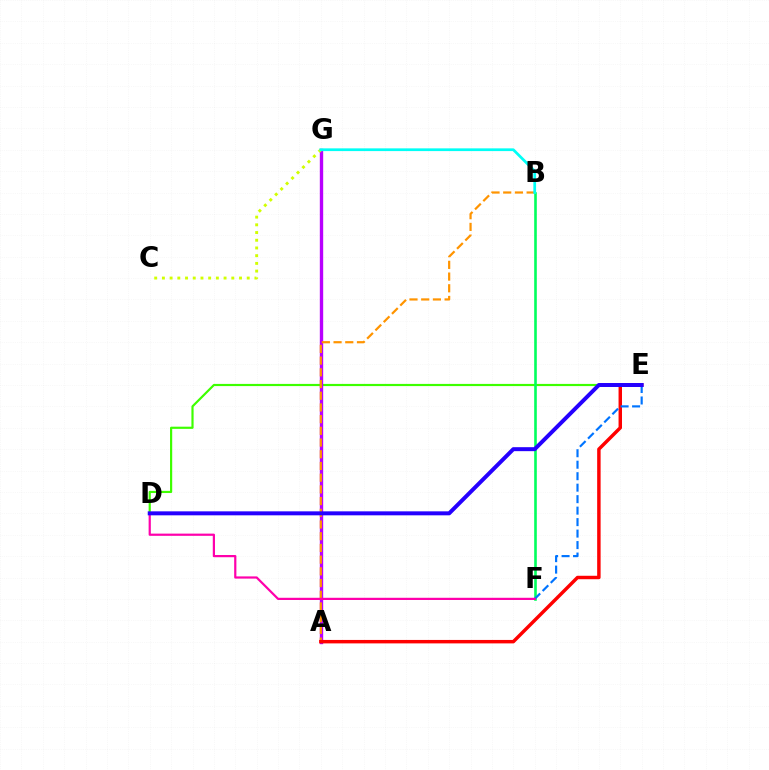{('D', 'E'): [{'color': '#3dff00', 'line_style': 'solid', 'thickness': 1.57}, {'color': '#2500ff', 'line_style': 'solid', 'thickness': 2.86}], ('A', 'G'): [{'color': '#b900ff', 'line_style': 'solid', 'thickness': 2.43}], ('A', 'B'): [{'color': '#ff9400', 'line_style': 'dashed', 'thickness': 1.59}], ('A', 'E'): [{'color': '#ff0000', 'line_style': 'solid', 'thickness': 2.49}], ('B', 'F'): [{'color': '#00ff5c', 'line_style': 'solid', 'thickness': 1.88}], ('E', 'F'): [{'color': '#0074ff', 'line_style': 'dashed', 'thickness': 1.56}], ('C', 'G'): [{'color': '#d1ff00', 'line_style': 'dotted', 'thickness': 2.09}], ('D', 'F'): [{'color': '#ff00ac', 'line_style': 'solid', 'thickness': 1.59}], ('B', 'G'): [{'color': '#00fff6', 'line_style': 'solid', 'thickness': 1.97}]}